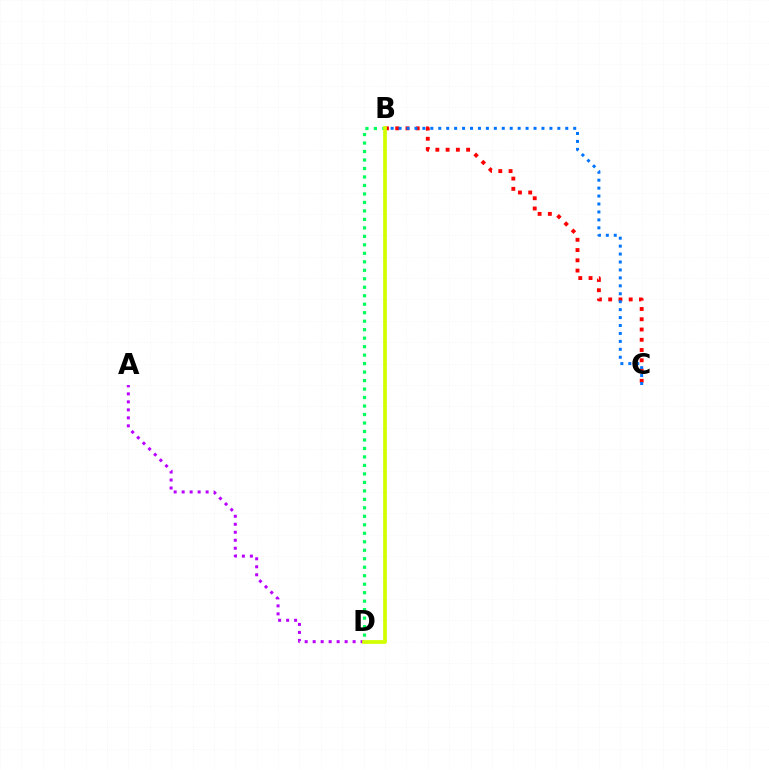{('A', 'D'): [{'color': '#b900ff', 'line_style': 'dotted', 'thickness': 2.17}], ('B', 'C'): [{'color': '#ff0000', 'line_style': 'dotted', 'thickness': 2.79}, {'color': '#0074ff', 'line_style': 'dotted', 'thickness': 2.16}], ('B', 'D'): [{'color': '#00ff5c', 'line_style': 'dotted', 'thickness': 2.31}, {'color': '#d1ff00', 'line_style': 'solid', 'thickness': 2.69}]}